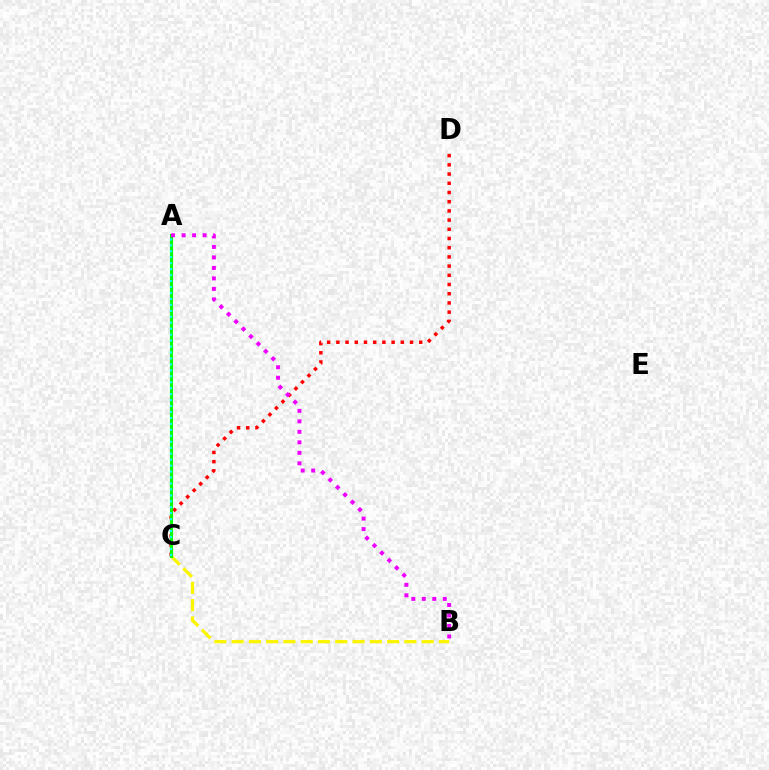{('A', 'C'): [{'color': '#0010ff', 'line_style': 'dashed', 'thickness': 2.01}, {'color': '#08ff00', 'line_style': 'solid', 'thickness': 2.23}, {'color': '#00fff6', 'line_style': 'dotted', 'thickness': 1.62}], ('C', 'D'): [{'color': '#ff0000', 'line_style': 'dotted', 'thickness': 2.5}], ('B', 'C'): [{'color': '#fcf500', 'line_style': 'dashed', 'thickness': 2.35}], ('A', 'B'): [{'color': '#ee00ff', 'line_style': 'dotted', 'thickness': 2.85}]}